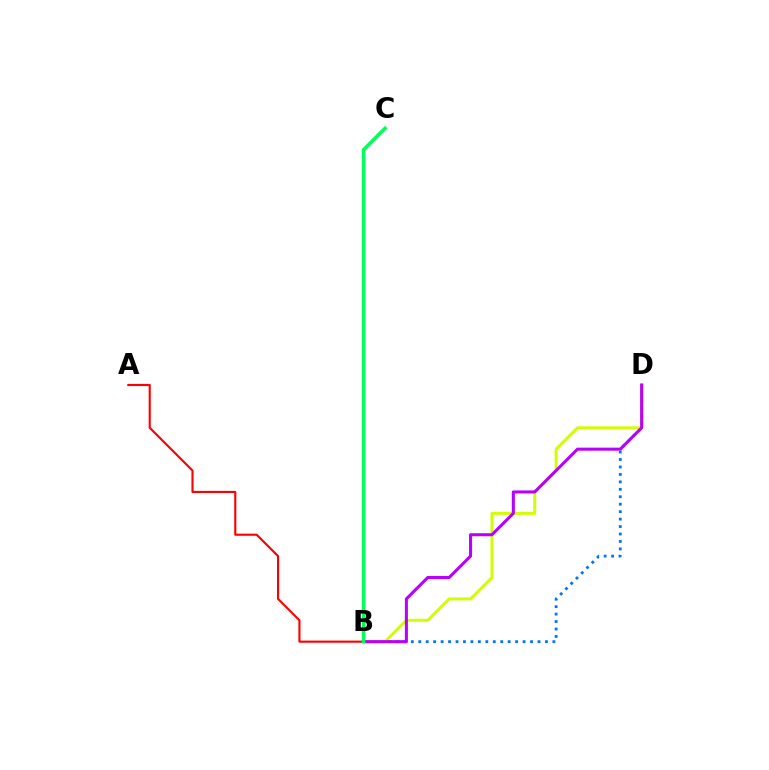{('B', 'D'): [{'color': '#0074ff', 'line_style': 'dotted', 'thickness': 2.02}, {'color': '#d1ff00', 'line_style': 'solid', 'thickness': 2.13}, {'color': '#b900ff', 'line_style': 'solid', 'thickness': 2.2}], ('A', 'B'): [{'color': '#ff0000', 'line_style': 'solid', 'thickness': 1.54}], ('B', 'C'): [{'color': '#00ff5c', 'line_style': 'solid', 'thickness': 2.56}]}